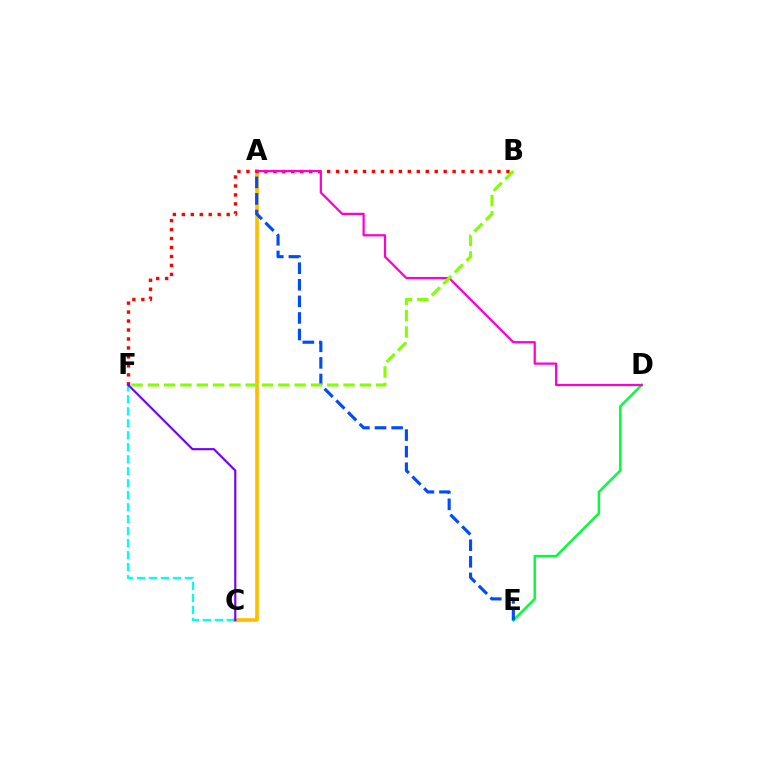{('D', 'E'): [{'color': '#00ff39', 'line_style': 'solid', 'thickness': 1.78}], ('A', 'C'): [{'color': '#ffbd00', 'line_style': 'solid', 'thickness': 2.64}], ('B', 'F'): [{'color': '#ff0000', 'line_style': 'dotted', 'thickness': 2.44}, {'color': '#84ff00', 'line_style': 'dashed', 'thickness': 2.22}], ('C', 'F'): [{'color': '#00fff6', 'line_style': 'dashed', 'thickness': 1.63}, {'color': '#7200ff', 'line_style': 'solid', 'thickness': 1.53}], ('A', 'D'): [{'color': '#ff00cf', 'line_style': 'solid', 'thickness': 1.61}], ('A', 'E'): [{'color': '#004bff', 'line_style': 'dashed', 'thickness': 2.25}]}